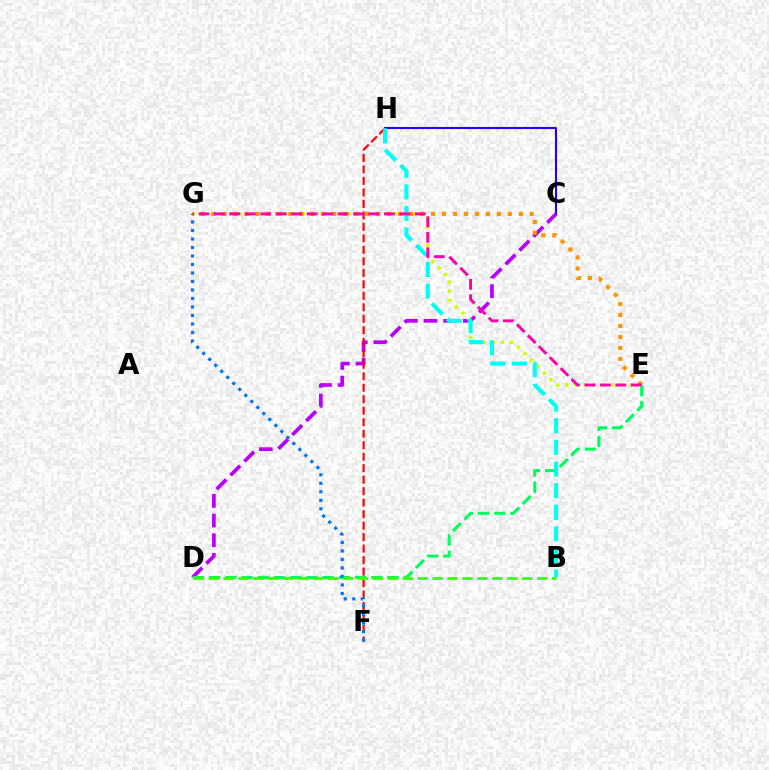{('C', 'H'): [{'color': '#2500ff', 'line_style': 'solid', 'thickness': 1.51}], ('C', 'D'): [{'color': '#b900ff', 'line_style': 'dashed', 'thickness': 2.67}], ('D', 'E'): [{'color': '#00ff5c', 'line_style': 'dashed', 'thickness': 2.2}], ('E', 'G'): [{'color': '#d1ff00', 'line_style': 'dotted', 'thickness': 2.48}, {'color': '#ff9400', 'line_style': 'dotted', 'thickness': 2.98}, {'color': '#ff00ac', 'line_style': 'dashed', 'thickness': 2.1}], ('F', 'H'): [{'color': '#ff0000', 'line_style': 'dashed', 'thickness': 1.56}], ('B', 'H'): [{'color': '#00fff6', 'line_style': 'dashed', 'thickness': 2.94}], ('F', 'G'): [{'color': '#0074ff', 'line_style': 'dotted', 'thickness': 2.31}], ('B', 'D'): [{'color': '#3dff00', 'line_style': 'dashed', 'thickness': 2.03}]}